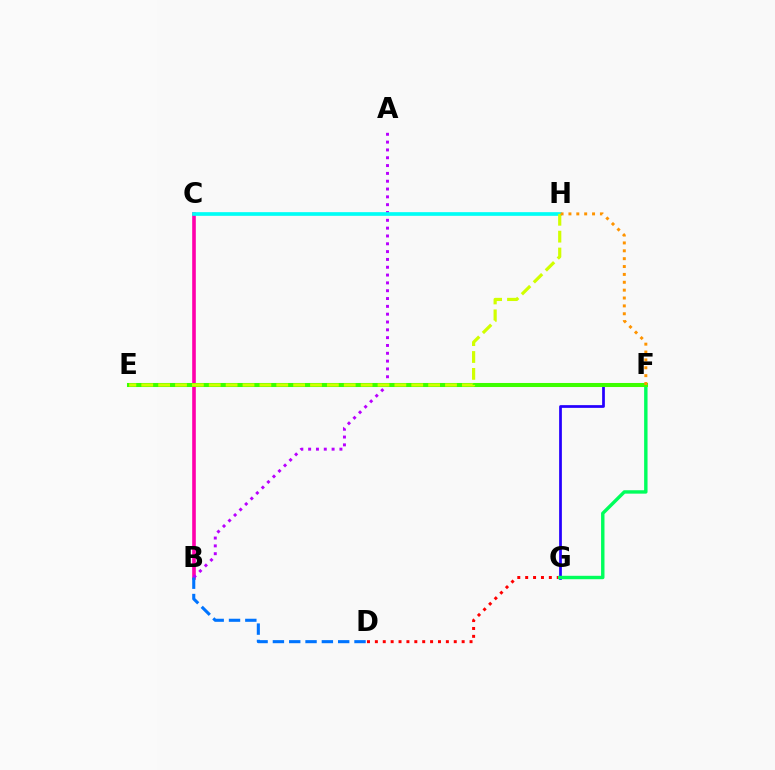{('B', 'C'): [{'color': '#ff00ac', 'line_style': 'solid', 'thickness': 2.6}], ('F', 'G'): [{'color': '#2500ff', 'line_style': 'solid', 'thickness': 1.97}, {'color': '#00ff5c', 'line_style': 'solid', 'thickness': 2.46}], ('D', 'G'): [{'color': '#ff0000', 'line_style': 'dotted', 'thickness': 2.14}], ('A', 'B'): [{'color': '#b900ff', 'line_style': 'dotted', 'thickness': 2.13}], ('E', 'F'): [{'color': '#3dff00', 'line_style': 'solid', 'thickness': 2.91}], ('C', 'H'): [{'color': '#00fff6', 'line_style': 'solid', 'thickness': 2.64}], ('E', 'H'): [{'color': '#d1ff00', 'line_style': 'dashed', 'thickness': 2.29}], ('F', 'H'): [{'color': '#ff9400', 'line_style': 'dotted', 'thickness': 2.14}], ('B', 'D'): [{'color': '#0074ff', 'line_style': 'dashed', 'thickness': 2.22}]}